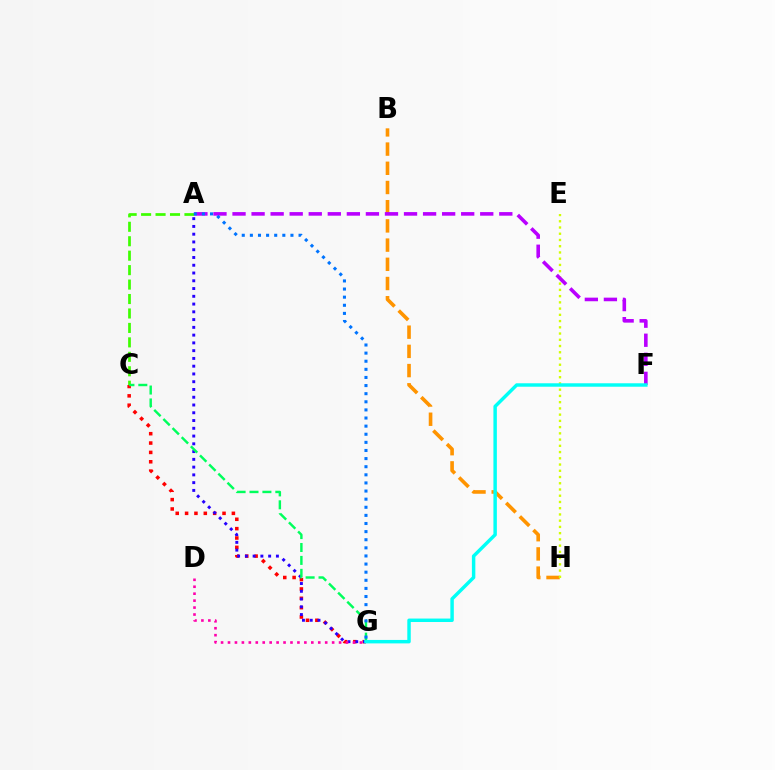{('A', 'C'): [{'color': '#3dff00', 'line_style': 'dashed', 'thickness': 1.96}], ('B', 'H'): [{'color': '#ff9400', 'line_style': 'dashed', 'thickness': 2.61}], ('C', 'G'): [{'color': '#ff0000', 'line_style': 'dotted', 'thickness': 2.54}, {'color': '#00ff5c', 'line_style': 'dashed', 'thickness': 1.75}], ('A', 'G'): [{'color': '#2500ff', 'line_style': 'dotted', 'thickness': 2.11}, {'color': '#0074ff', 'line_style': 'dotted', 'thickness': 2.2}], ('E', 'H'): [{'color': '#d1ff00', 'line_style': 'dotted', 'thickness': 1.69}], ('A', 'F'): [{'color': '#b900ff', 'line_style': 'dashed', 'thickness': 2.59}], ('F', 'G'): [{'color': '#00fff6', 'line_style': 'solid', 'thickness': 2.48}], ('D', 'G'): [{'color': '#ff00ac', 'line_style': 'dotted', 'thickness': 1.89}]}